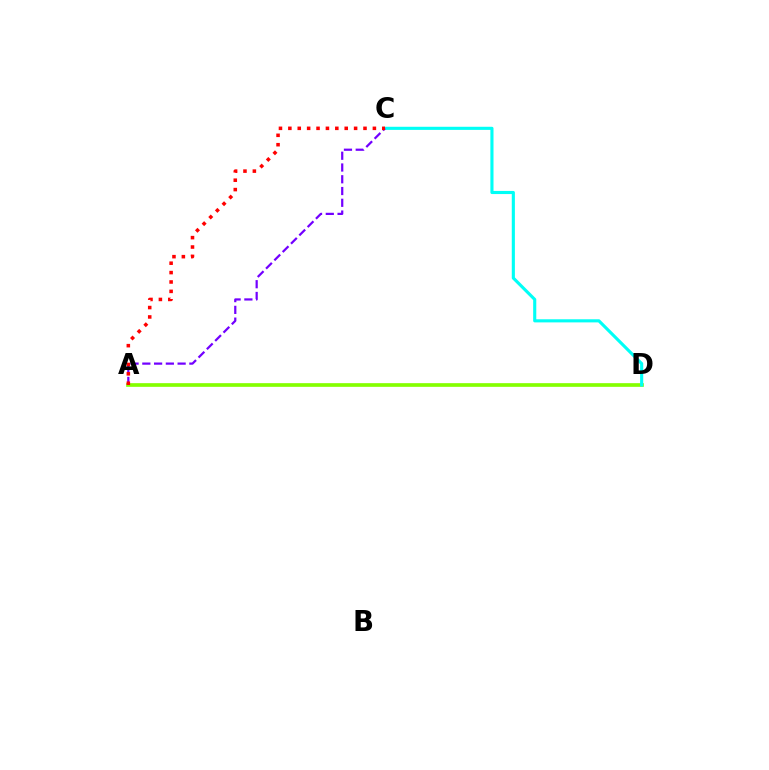{('A', 'D'): [{'color': '#84ff00', 'line_style': 'solid', 'thickness': 2.64}], ('C', 'D'): [{'color': '#00fff6', 'line_style': 'solid', 'thickness': 2.24}], ('A', 'C'): [{'color': '#7200ff', 'line_style': 'dashed', 'thickness': 1.6}, {'color': '#ff0000', 'line_style': 'dotted', 'thickness': 2.55}]}